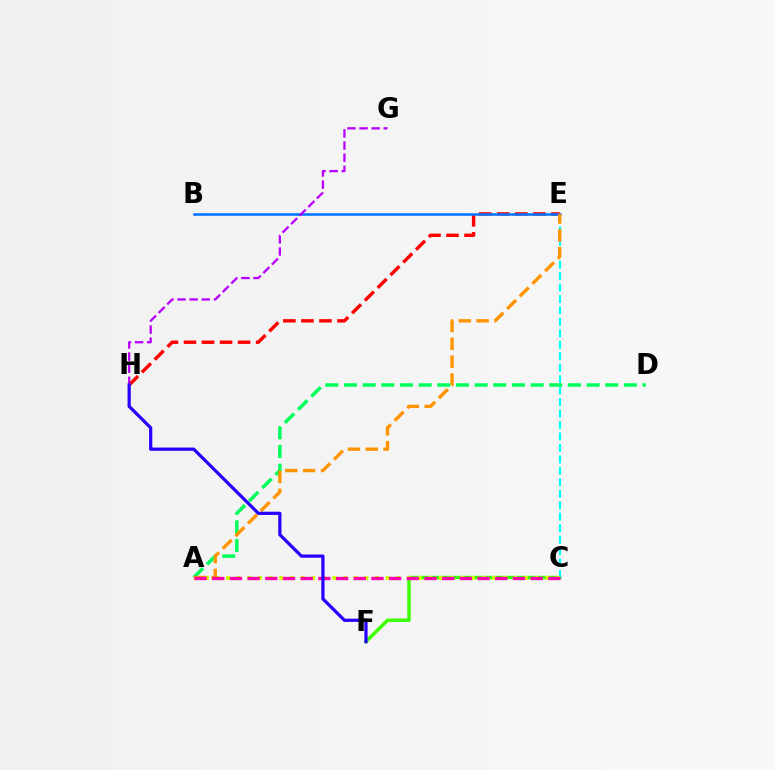{('C', 'F'): [{'color': '#3dff00', 'line_style': 'solid', 'thickness': 2.48}], ('C', 'E'): [{'color': '#00fff6', 'line_style': 'dashed', 'thickness': 1.56}], ('E', 'H'): [{'color': '#ff0000', 'line_style': 'dashed', 'thickness': 2.45}], ('A', 'C'): [{'color': '#d1ff00', 'line_style': 'dotted', 'thickness': 2.89}, {'color': '#ff00ac', 'line_style': 'dashed', 'thickness': 2.4}], ('B', 'E'): [{'color': '#0074ff', 'line_style': 'solid', 'thickness': 1.83}], ('A', 'D'): [{'color': '#00ff5c', 'line_style': 'dashed', 'thickness': 2.53}], ('A', 'E'): [{'color': '#ff9400', 'line_style': 'dashed', 'thickness': 2.42}], ('G', 'H'): [{'color': '#b900ff', 'line_style': 'dashed', 'thickness': 1.65}], ('F', 'H'): [{'color': '#2500ff', 'line_style': 'solid', 'thickness': 2.32}]}